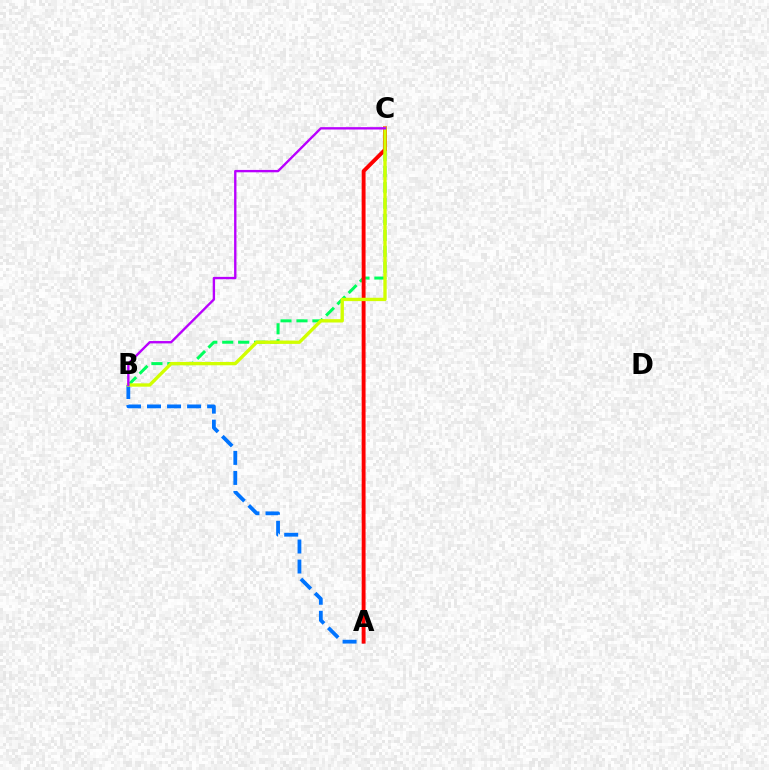{('A', 'B'): [{'color': '#0074ff', 'line_style': 'dashed', 'thickness': 2.72}], ('B', 'C'): [{'color': '#00ff5c', 'line_style': 'dashed', 'thickness': 2.17}, {'color': '#d1ff00', 'line_style': 'solid', 'thickness': 2.41}, {'color': '#b900ff', 'line_style': 'solid', 'thickness': 1.7}], ('A', 'C'): [{'color': '#ff0000', 'line_style': 'solid', 'thickness': 2.79}]}